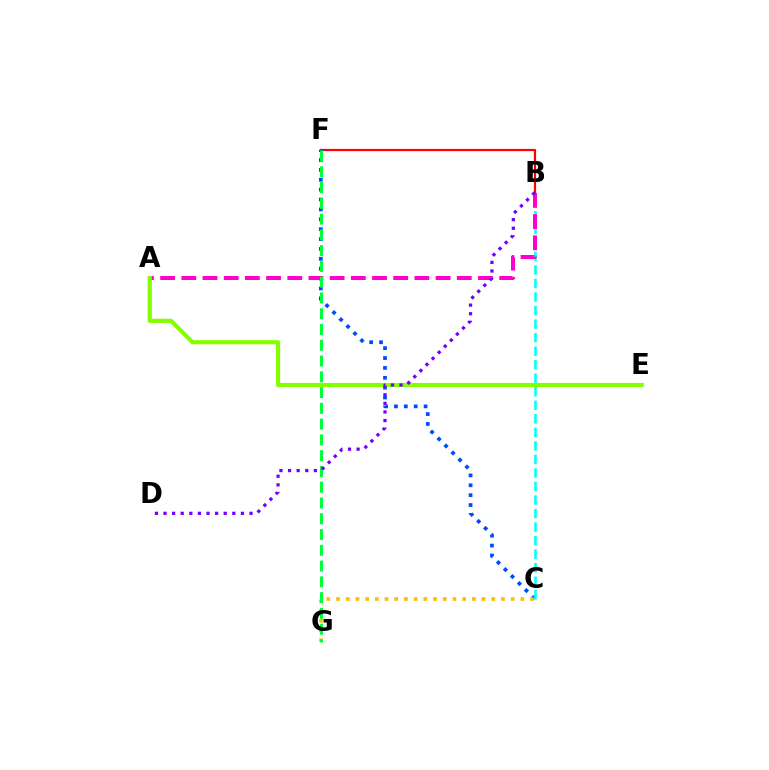{('B', 'F'): [{'color': '#ff0000', 'line_style': 'solid', 'thickness': 1.59}], ('C', 'F'): [{'color': '#004bff', 'line_style': 'dotted', 'thickness': 2.68}], ('B', 'C'): [{'color': '#00fff6', 'line_style': 'dashed', 'thickness': 1.84}], ('A', 'B'): [{'color': '#ff00cf', 'line_style': 'dashed', 'thickness': 2.88}], ('C', 'G'): [{'color': '#ffbd00', 'line_style': 'dotted', 'thickness': 2.64}], ('F', 'G'): [{'color': '#00ff39', 'line_style': 'dashed', 'thickness': 2.14}], ('A', 'E'): [{'color': '#84ff00', 'line_style': 'solid', 'thickness': 2.99}], ('B', 'D'): [{'color': '#7200ff', 'line_style': 'dotted', 'thickness': 2.34}]}